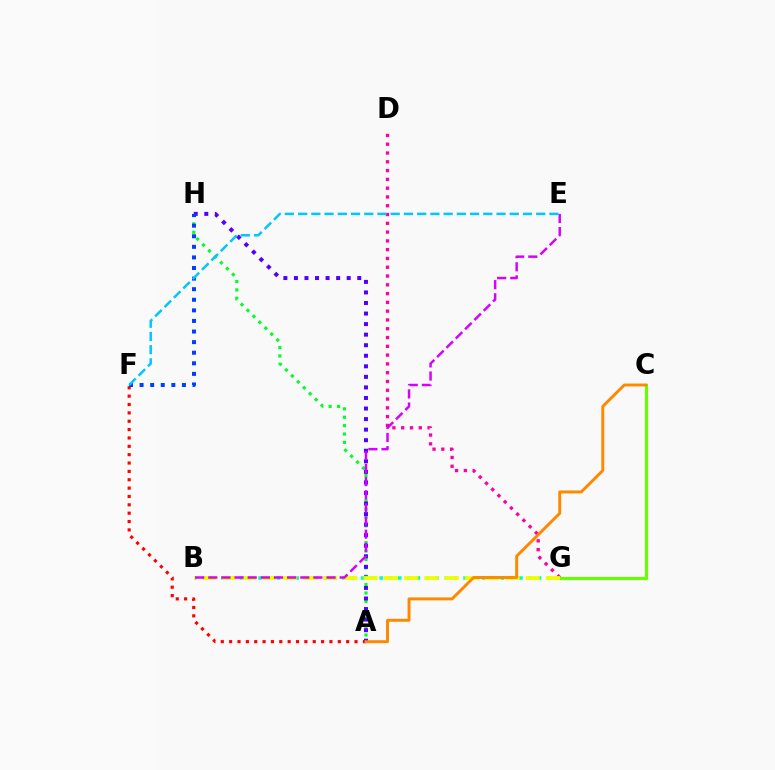{('A', 'H'): [{'color': '#00ff27', 'line_style': 'dotted', 'thickness': 2.28}, {'color': '#4f00ff', 'line_style': 'dotted', 'thickness': 2.87}], ('B', 'G'): [{'color': '#00ffaf', 'line_style': 'dotted', 'thickness': 2.53}, {'color': '#eeff00', 'line_style': 'dashed', 'thickness': 2.75}], ('A', 'F'): [{'color': '#ff0000', 'line_style': 'dotted', 'thickness': 2.27}], ('D', 'G'): [{'color': '#ff00a0', 'line_style': 'dotted', 'thickness': 2.39}], ('C', 'G'): [{'color': '#66ff00', 'line_style': 'solid', 'thickness': 2.27}], ('F', 'H'): [{'color': '#003fff', 'line_style': 'dotted', 'thickness': 2.88}], ('A', 'C'): [{'color': '#ff8800', 'line_style': 'solid', 'thickness': 2.12}], ('B', 'E'): [{'color': '#d600ff', 'line_style': 'dashed', 'thickness': 1.78}], ('E', 'F'): [{'color': '#00c7ff', 'line_style': 'dashed', 'thickness': 1.8}]}